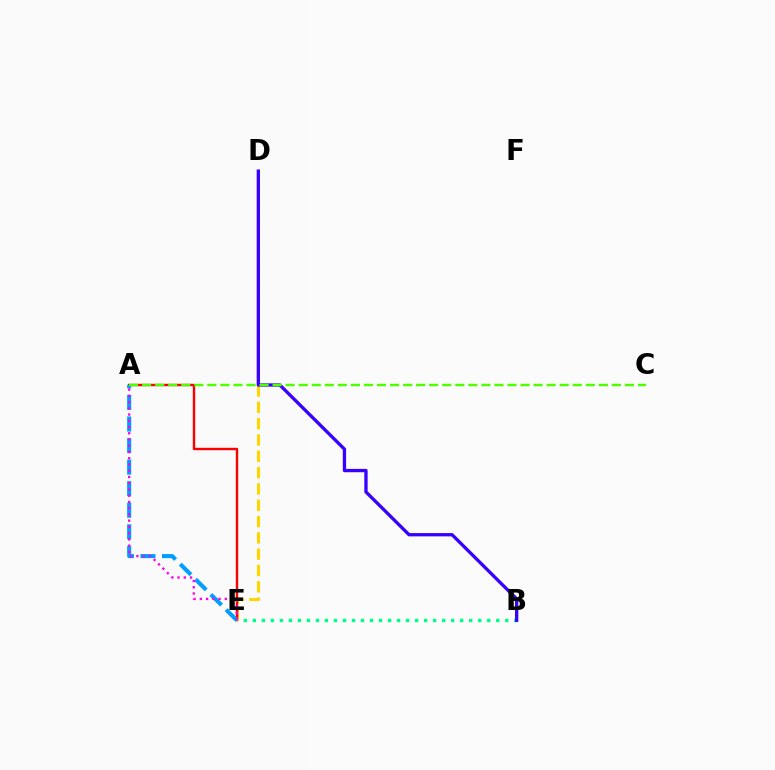{('D', 'E'): [{'color': '#ffd500', 'line_style': 'dashed', 'thickness': 2.22}], ('A', 'E'): [{'color': '#ff0000', 'line_style': 'solid', 'thickness': 1.72}, {'color': '#009eff', 'line_style': 'dashed', 'thickness': 2.93}, {'color': '#ff00ed', 'line_style': 'dotted', 'thickness': 1.7}], ('B', 'E'): [{'color': '#00ff86', 'line_style': 'dotted', 'thickness': 2.45}], ('B', 'D'): [{'color': '#3700ff', 'line_style': 'solid', 'thickness': 2.38}], ('A', 'C'): [{'color': '#4fff00', 'line_style': 'dashed', 'thickness': 1.77}]}